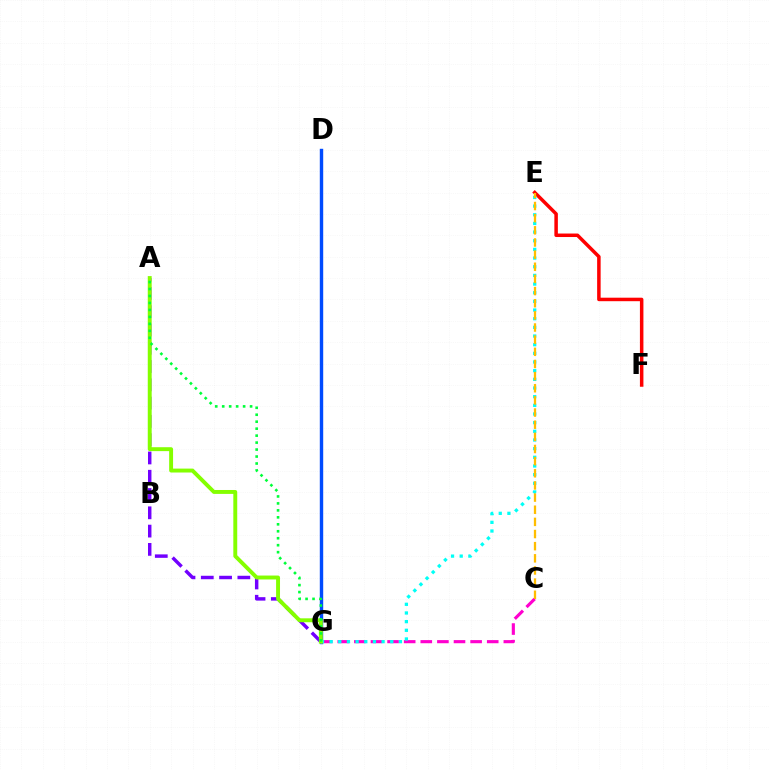{('E', 'F'): [{'color': '#ff0000', 'line_style': 'solid', 'thickness': 2.52}], ('C', 'G'): [{'color': '#ff00cf', 'line_style': 'dashed', 'thickness': 2.26}], ('D', 'G'): [{'color': '#004bff', 'line_style': 'solid', 'thickness': 2.45}], ('A', 'G'): [{'color': '#7200ff', 'line_style': 'dashed', 'thickness': 2.48}, {'color': '#84ff00', 'line_style': 'solid', 'thickness': 2.82}, {'color': '#00ff39', 'line_style': 'dotted', 'thickness': 1.89}], ('E', 'G'): [{'color': '#00fff6', 'line_style': 'dotted', 'thickness': 2.35}], ('C', 'E'): [{'color': '#ffbd00', 'line_style': 'dashed', 'thickness': 1.65}]}